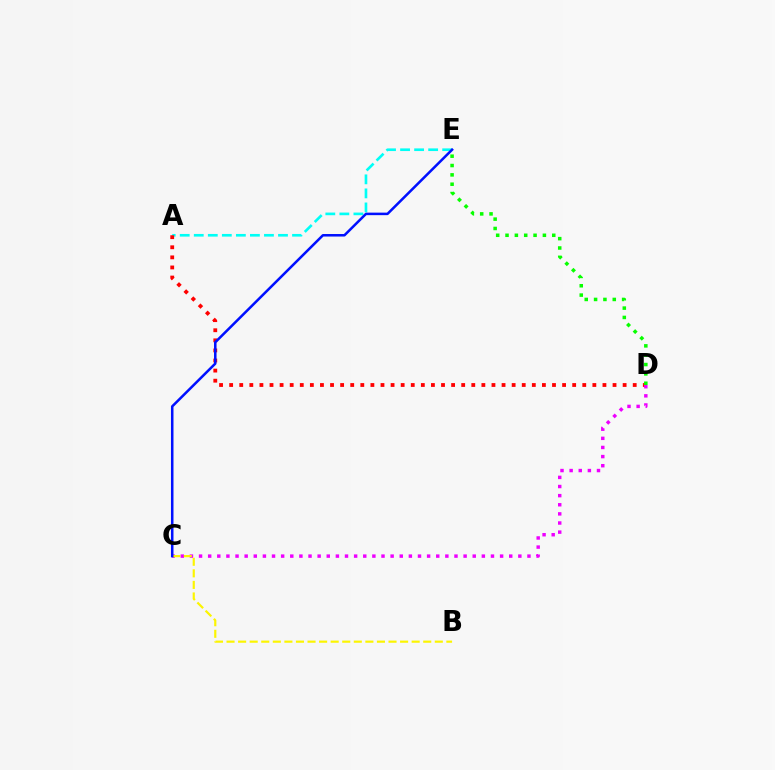{('A', 'E'): [{'color': '#00fff6', 'line_style': 'dashed', 'thickness': 1.91}], ('A', 'D'): [{'color': '#ff0000', 'line_style': 'dotted', 'thickness': 2.74}], ('C', 'D'): [{'color': '#ee00ff', 'line_style': 'dotted', 'thickness': 2.48}], ('B', 'C'): [{'color': '#fcf500', 'line_style': 'dashed', 'thickness': 1.57}], ('D', 'E'): [{'color': '#08ff00', 'line_style': 'dotted', 'thickness': 2.54}], ('C', 'E'): [{'color': '#0010ff', 'line_style': 'solid', 'thickness': 1.82}]}